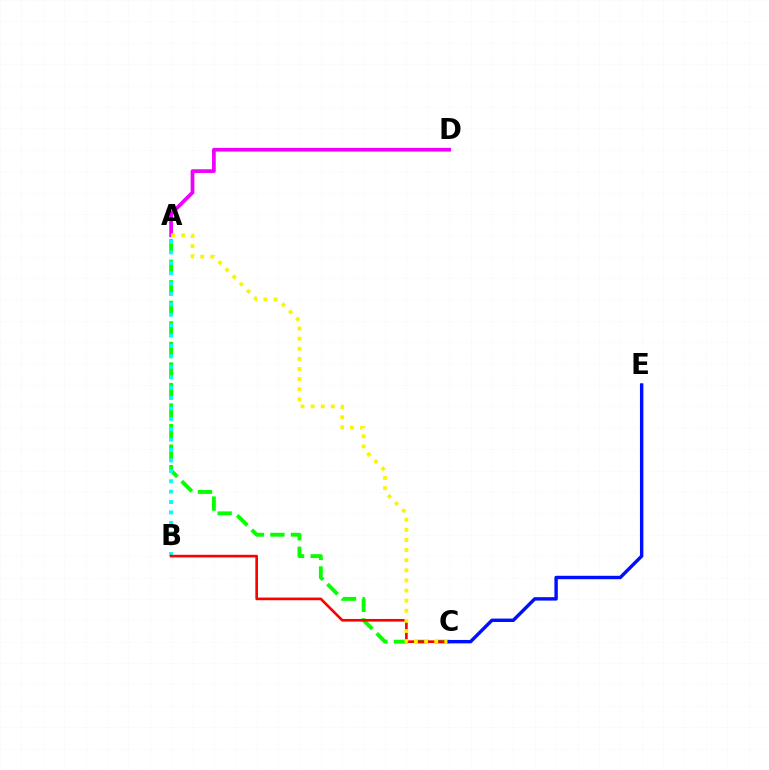{('A', 'C'): [{'color': '#08ff00', 'line_style': 'dashed', 'thickness': 2.79}, {'color': '#fcf500', 'line_style': 'dotted', 'thickness': 2.75}], ('A', 'B'): [{'color': '#00fff6', 'line_style': 'dotted', 'thickness': 2.83}], ('B', 'C'): [{'color': '#ff0000', 'line_style': 'solid', 'thickness': 1.91}], ('A', 'D'): [{'color': '#ee00ff', 'line_style': 'solid', 'thickness': 2.68}], ('C', 'E'): [{'color': '#0010ff', 'line_style': 'solid', 'thickness': 2.46}]}